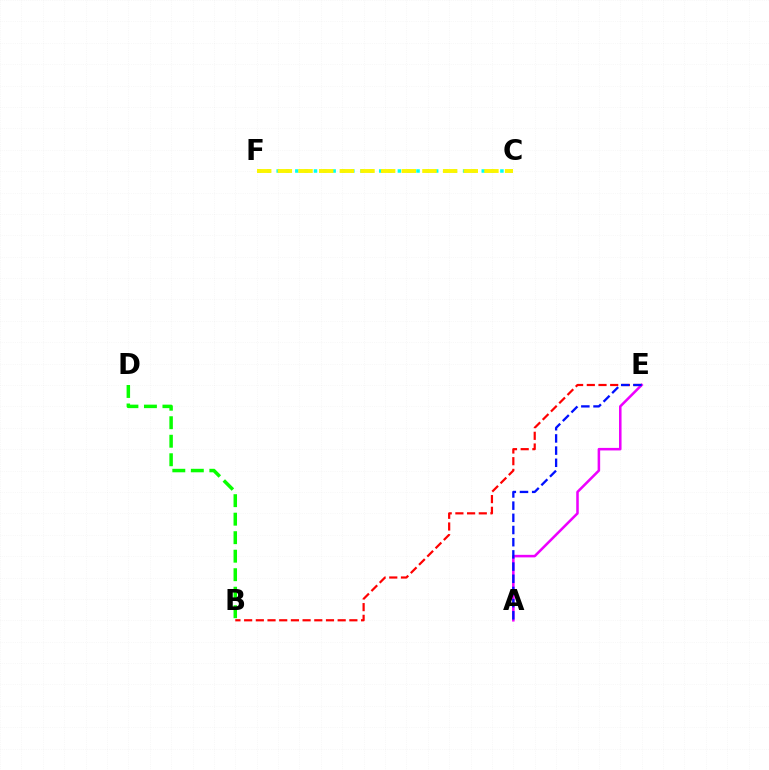{('C', 'F'): [{'color': '#00fff6', 'line_style': 'dotted', 'thickness': 2.53}, {'color': '#fcf500', 'line_style': 'dashed', 'thickness': 2.81}], ('B', 'E'): [{'color': '#ff0000', 'line_style': 'dashed', 'thickness': 1.59}], ('B', 'D'): [{'color': '#08ff00', 'line_style': 'dashed', 'thickness': 2.51}], ('A', 'E'): [{'color': '#ee00ff', 'line_style': 'solid', 'thickness': 1.83}, {'color': '#0010ff', 'line_style': 'dashed', 'thickness': 1.66}]}